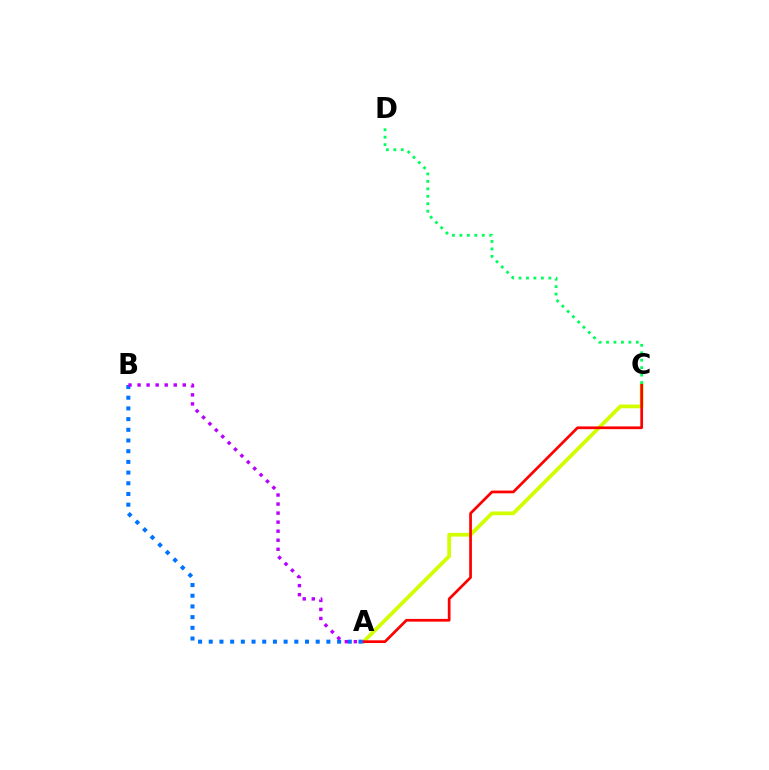{('A', 'C'): [{'color': '#d1ff00', 'line_style': 'solid', 'thickness': 2.7}, {'color': '#ff0000', 'line_style': 'solid', 'thickness': 1.96}], ('C', 'D'): [{'color': '#00ff5c', 'line_style': 'dotted', 'thickness': 2.02}], ('A', 'B'): [{'color': '#0074ff', 'line_style': 'dotted', 'thickness': 2.91}, {'color': '#b900ff', 'line_style': 'dotted', 'thickness': 2.46}]}